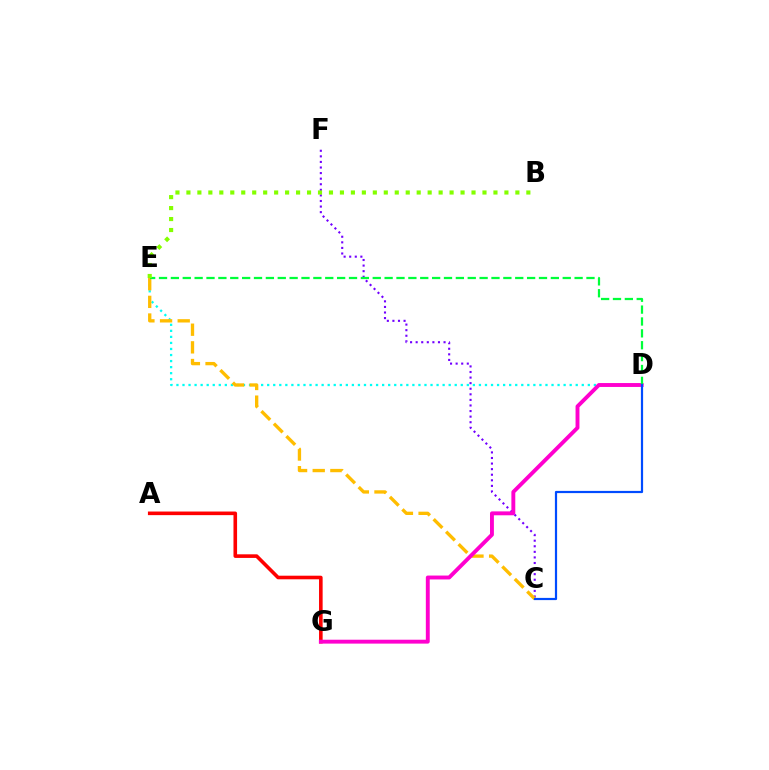{('C', 'F'): [{'color': '#7200ff', 'line_style': 'dotted', 'thickness': 1.52}], ('A', 'G'): [{'color': '#ff0000', 'line_style': 'solid', 'thickness': 2.59}], ('D', 'E'): [{'color': '#00fff6', 'line_style': 'dotted', 'thickness': 1.64}, {'color': '#00ff39', 'line_style': 'dashed', 'thickness': 1.61}], ('C', 'E'): [{'color': '#ffbd00', 'line_style': 'dashed', 'thickness': 2.4}], ('D', 'G'): [{'color': '#ff00cf', 'line_style': 'solid', 'thickness': 2.8}], ('B', 'E'): [{'color': '#84ff00', 'line_style': 'dotted', 'thickness': 2.98}], ('C', 'D'): [{'color': '#004bff', 'line_style': 'solid', 'thickness': 1.58}]}